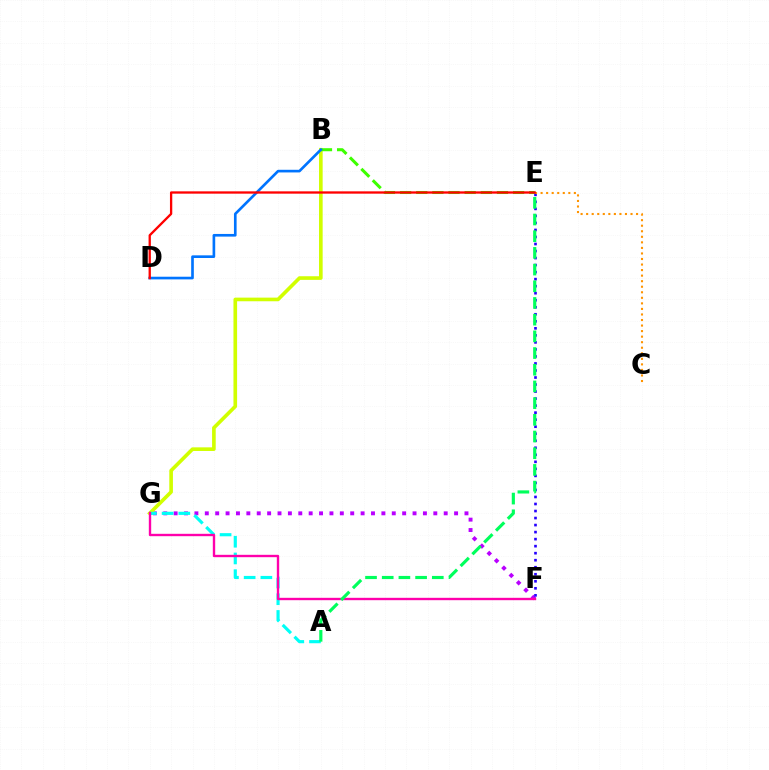{('F', 'G'): [{'color': '#b900ff', 'line_style': 'dotted', 'thickness': 2.82}, {'color': '#ff00ac', 'line_style': 'solid', 'thickness': 1.71}], ('B', 'G'): [{'color': '#d1ff00', 'line_style': 'solid', 'thickness': 2.62}], ('A', 'G'): [{'color': '#00fff6', 'line_style': 'dashed', 'thickness': 2.27}], ('B', 'E'): [{'color': '#3dff00', 'line_style': 'dashed', 'thickness': 2.19}], ('E', 'F'): [{'color': '#2500ff', 'line_style': 'dotted', 'thickness': 1.91}], ('A', 'E'): [{'color': '#00ff5c', 'line_style': 'dashed', 'thickness': 2.27}], ('C', 'E'): [{'color': '#ff9400', 'line_style': 'dotted', 'thickness': 1.51}], ('B', 'D'): [{'color': '#0074ff', 'line_style': 'solid', 'thickness': 1.91}], ('D', 'E'): [{'color': '#ff0000', 'line_style': 'solid', 'thickness': 1.67}]}